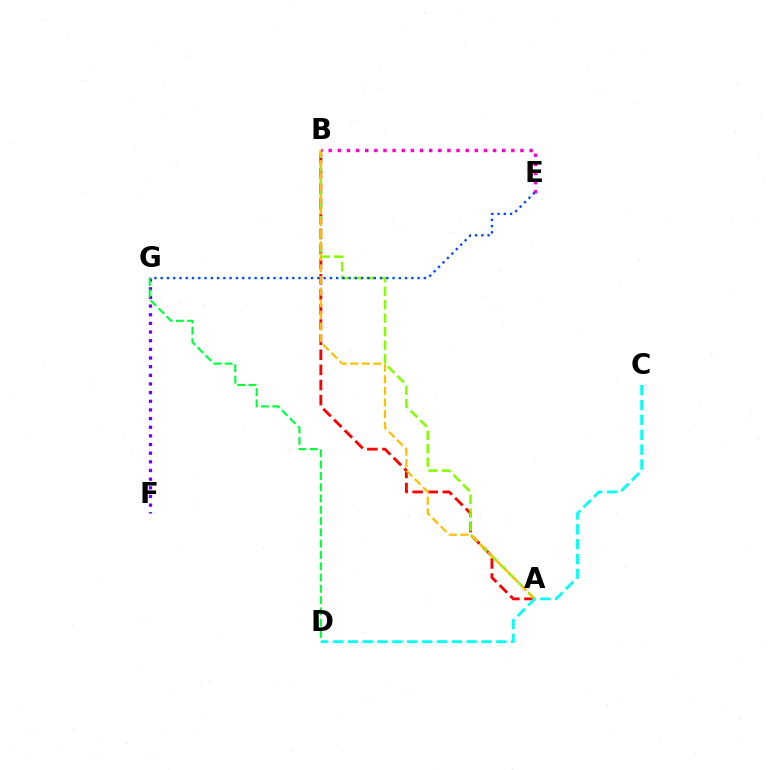{('A', 'B'): [{'color': '#ff0000', 'line_style': 'dashed', 'thickness': 2.05}, {'color': '#84ff00', 'line_style': 'dashed', 'thickness': 1.83}, {'color': '#ffbd00', 'line_style': 'dashed', 'thickness': 1.58}], ('F', 'G'): [{'color': '#7200ff', 'line_style': 'dotted', 'thickness': 2.35}], ('C', 'D'): [{'color': '#00fff6', 'line_style': 'dashed', 'thickness': 2.02}], ('B', 'E'): [{'color': '#ff00cf', 'line_style': 'dotted', 'thickness': 2.48}], ('D', 'G'): [{'color': '#00ff39', 'line_style': 'dashed', 'thickness': 1.53}], ('E', 'G'): [{'color': '#004bff', 'line_style': 'dotted', 'thickness': 1.7}]}